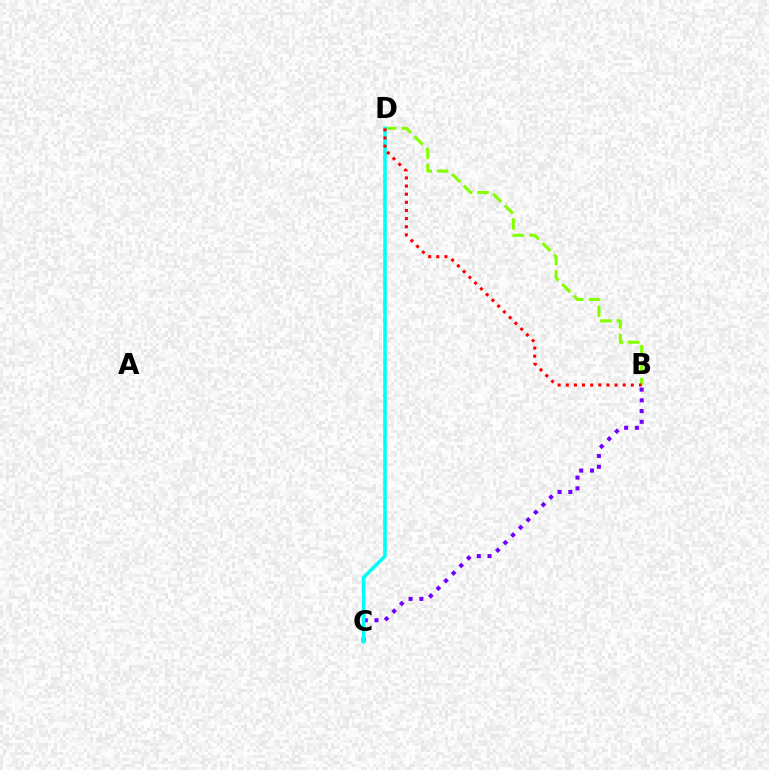{('B', 'D'): [{'color': '#84ff00', 'line_style': 'dashed', 'thickness': 2.23}, {'color': '#ff0000', 'line_style': 'dotted', 'thickness': 2.21}], ('B', 'C'): [{'color': '#7200ff', 'line_style': 'dotted', 'thickness': 2.92}], ('C', 'D'): [{'color': '#00fff6', 'line_style': 'solid', 'thickness': 2.55}]}